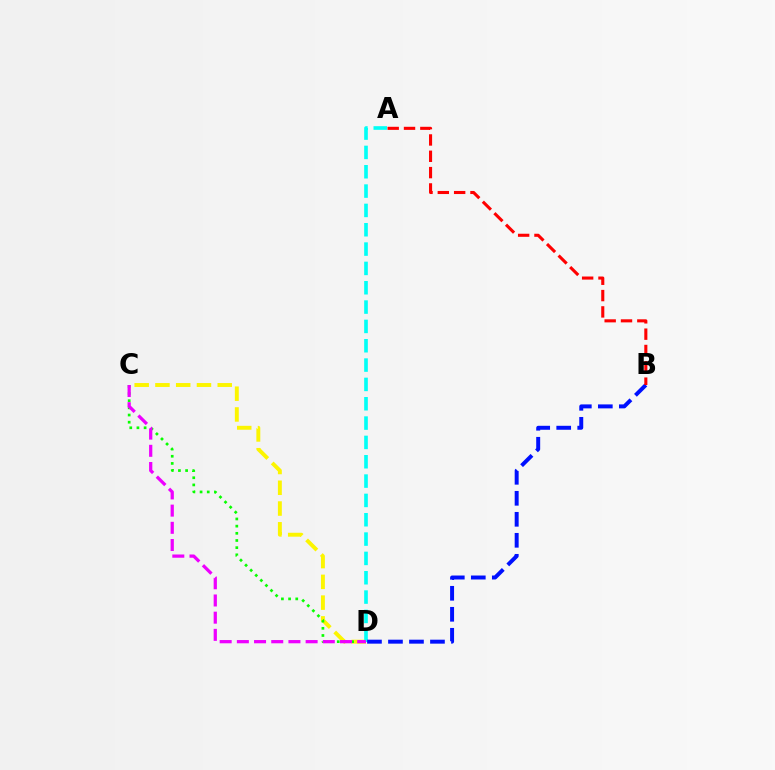{('C', 'D'): [{'color': '#fcf500', 'line_style': 'dashed', 'thickness': 2.82}, {'color': '#08ff00', 'line_style': 'dotted', 'thickness': 1.95}, {'color': '#ee00ff', 'line_style': 'dashed', 'thickness': 2.34}], ('A', 'D'): [{'color': '#00fff6', 'line_style': 'dashed', 'thickness': 2.63}], ('B', 'D'): [{'color': '#0010ff', 'line_style': 'dashed', 'thickness': 2.85}], ('A', 'B'): [{'color': '#ff0000', 'line_style': 'dashed', 'thickness': 2.22}]}